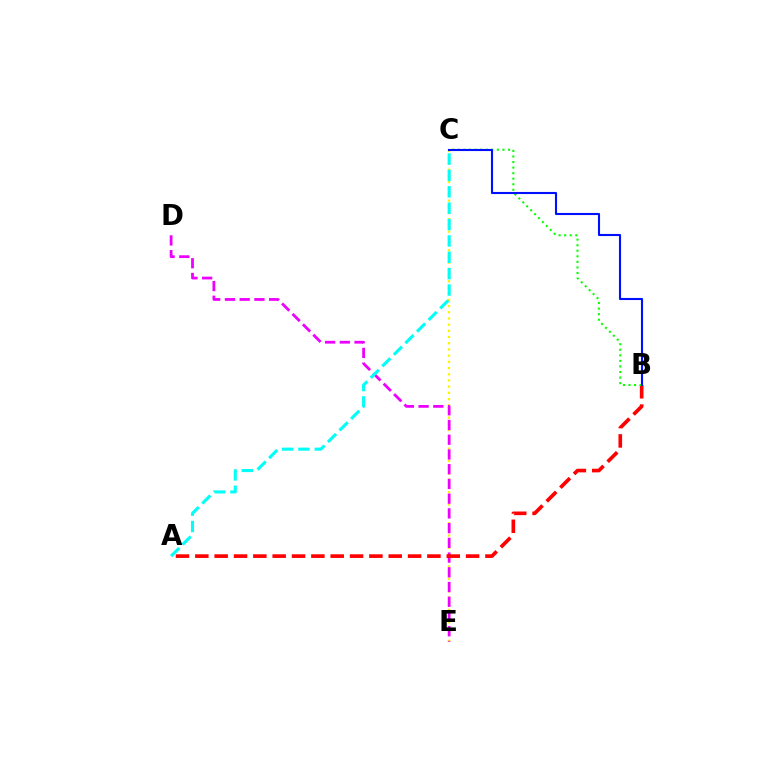{('C', 'E'): [{'color': '#fcf500', 'line_style': 'dotted', 'thickness': 1.68}], ('D', 'E'): [{'color': '#ee00ff', 'line_style': 'dashed', 'thickness': 2.0}], ('A', 'B'): [{'color': '#ff0000', 'line_style': 'dashed', 'thickness': 2.63}], ('B', 'C'): [{'color': '#08ff00', 'line_style': 'dotted', 'thickness': 1.51}, {'color': '#0010ff', 'line_style': 'solid', 'thickness': 1.51}], ('A', 'C'): [{'color': '#00fff6', 'line_style': 'dashed', 'thickness': 2.22}]}